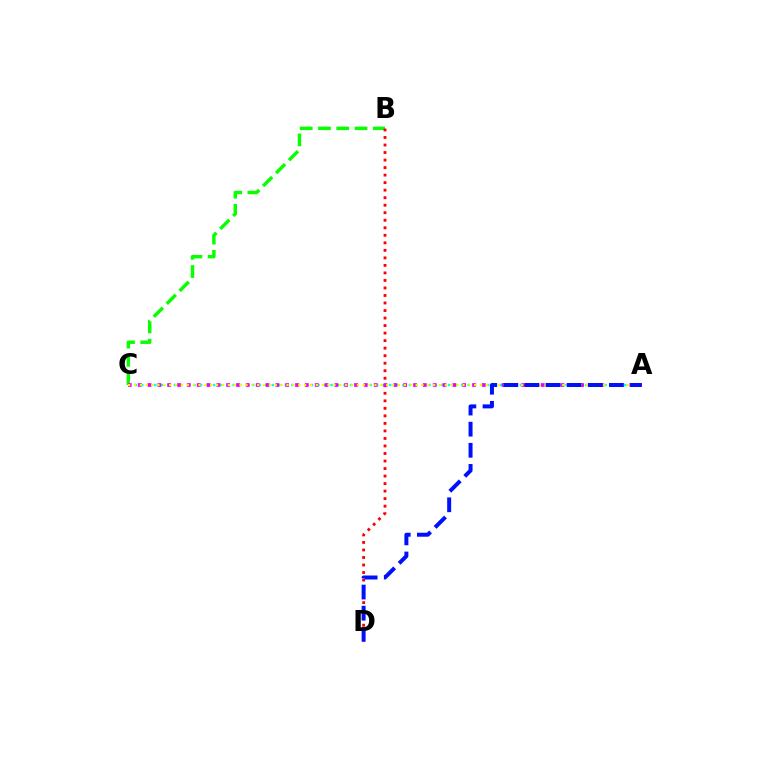{('B', 'C'): [{'color': '#08ff00', 'line_style': 'dashed', 'thickness': 2.48}], ('A', 'C'): [{'color': '#00fff6', 'line_style': 'dotted', 'thickness': 1.77}, {'color': '#ee00ff', 'line_style': 'dotted', 'thickness': 2.67}, {'color': '#fcf500', 'line_style': 'dotted', 'thickness': 1.59}], ('B', 'D'): [{'color': '#ff0000', 'line_style': 'dotted', 'thickness': 2.04}], ('A', 'D'): [{'color': '#0010ff', 'line_style': 'dashed', 'thickness': 2.87}]}